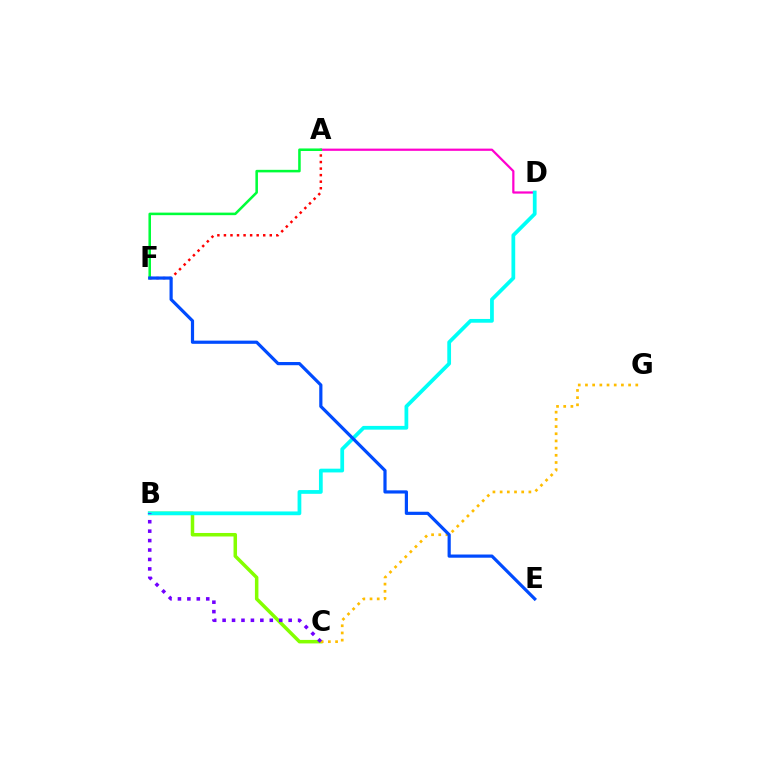{('B', 'C'): [{'color': '#84ff00', 'line_style': 'solid', 'thickness': 2.53}, {'color': '#7200ff', 'line_style': 'dotted', 'thickness': 2.56}], ('C', 'G'): [{'color': '#ffbd00', 'line_style': 'dotted', 'thickness': 1.95}], ('A', 'F'): [{'color': '#ff0000', 'line_style': 'dotted', 'thickness': 1.78}, {'color': '#00ff39', 'line_style': 'solid', 'thickness': 1.83}], ('A', 'D'): [{'color': '#ff00cf', 'line_style': 'solid', 'thickness': 1.6}], ('B', 'D'): [{'color': '#00fff6', 'line_style': 'solid', 'thickness': 2.7}], ('E', 'F'): [{'color': '#004bff', 'line_style': 'solid', 'thickness': 2.3}]}